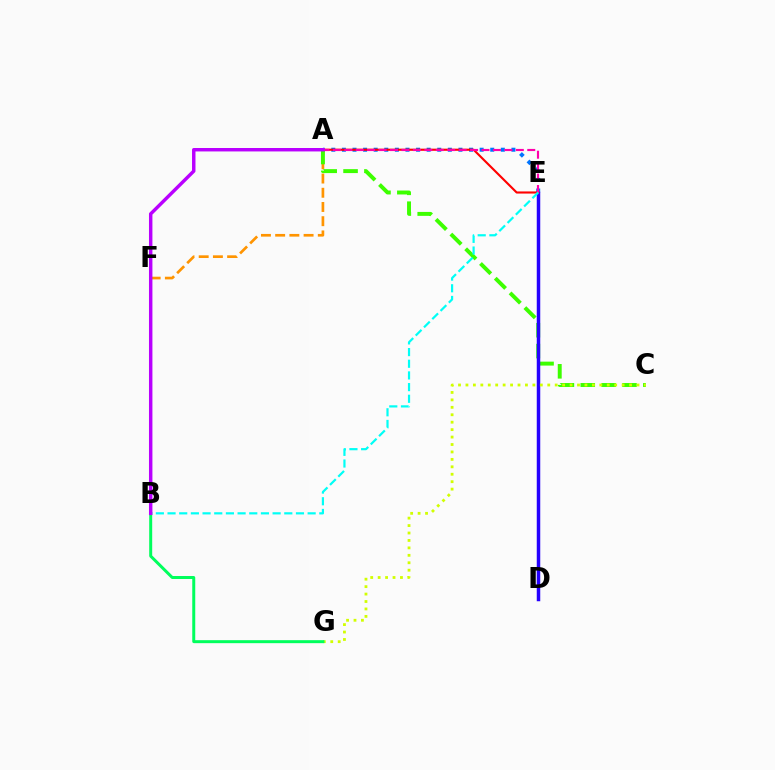{('A', 'F'): [{'color': '#ff9400', 'line_style': 'dashed', 'thickness': 1.93}], ('A', 'E'): [{'color': '#0074ff', 'line_style': 'dotted', 'thickness': 2.88}, {'color': '#ff0000', 'line_style': 'solid', 'thickness': 1.53}, {'color': '#ff00ac', 'line_style': 'dashed', 'thickness': 1.55}], ('A', 'C'): [{'color': '#3dff00', 'line_style': 'dashed', 'thickness': 2.84}], ('D', 'E'): [{'color': '#2500ff', 'line_style': 'solid', 'thickness': 2.51}], ('C', 'G'): [{'color': '#d1ff00', 'line_style': 'dotted', 'thickness': 2.02}], ('B', 'G'): [{'color': '#00ff5c', 'line_style': 'solid', 'thickness': 2.15}], ('B', 'E'): [{'color': '#00fff6', 'line_style': 'dashed', 'thickness': 1.59}], ('A', 'B'): [{'color': '#b900ff', 'line_style': 'solid', 'thickness': 2.48}]}